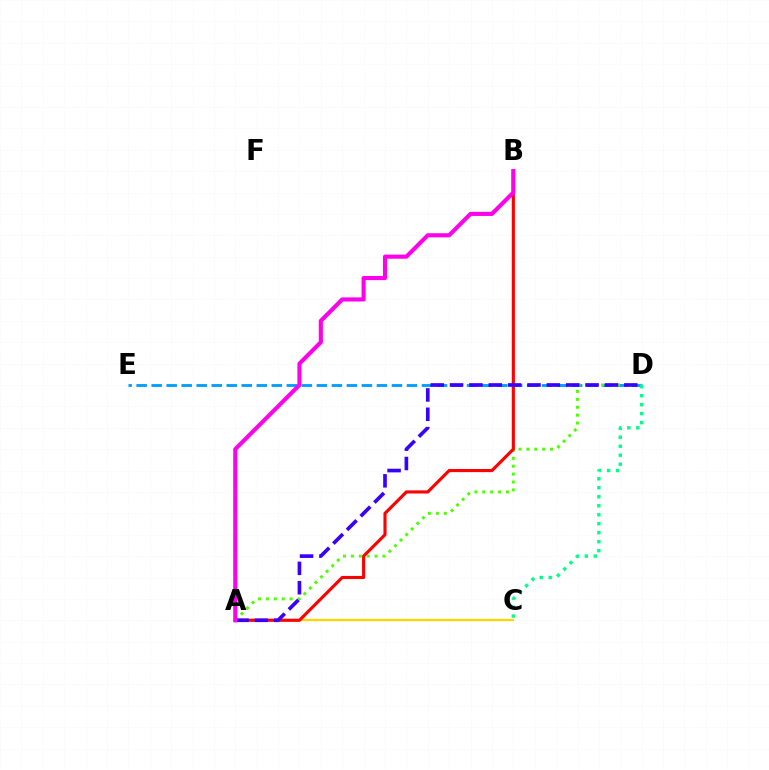{('D', 'E'): [{'color': '#009eff', 'line_style': 'dashed', 'thickness': 2.04}], ('A', 'D'): [{'color': '#4fff00', 'line_style': 'dotted', 'thickness': 2.15}, {'color': '#3700ff', 'line_style': 'dashed', 'thickness': 2.63}], ('A', 'C'): [{'color': '#ffd500', 'line_style': 'solid', 'thickness': 1.63}], ('A', 'B'): [{'color': '#ff0000', 'line_style': 'solid', 'thickness': 2.25}, {'color': '#ff00ed', 'line_style': 'solid', 'thickness': 2.96}], ('C', 'D'): [{'color': '#00ff86', 'line_style': 'dotted', 'thickness': 2.44}]}